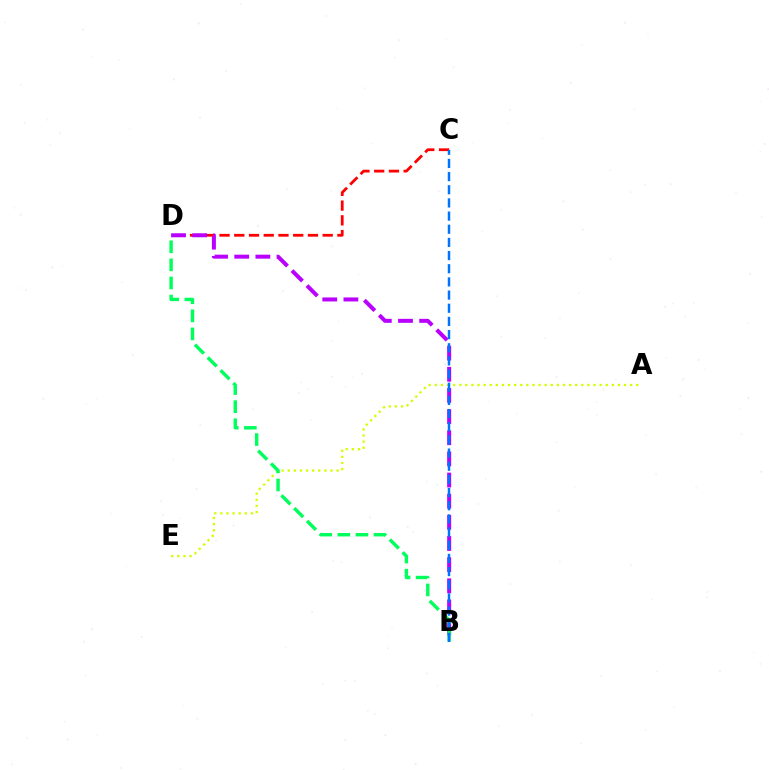{('C', 'D'): [{'color': '#ff0000', 'line_style': 'dashed', 'thickness': 2.0}], ('B', 'D'): [{'color': '#b900ff', 'line_style': 'dashed', 'thickness': 2.87}, {'color': '#00ff5c', 'line_style': 'dashed', 'thickness': 2.46}], ('A', 'E'): [{'color': '#d1ff00', 'line_style': 'dotted', 'thickness': 1.66}], ('B', 'C'): [{'color': '#0074ff', 'line_style': 'dashed', 'thickness': 1.79}]}